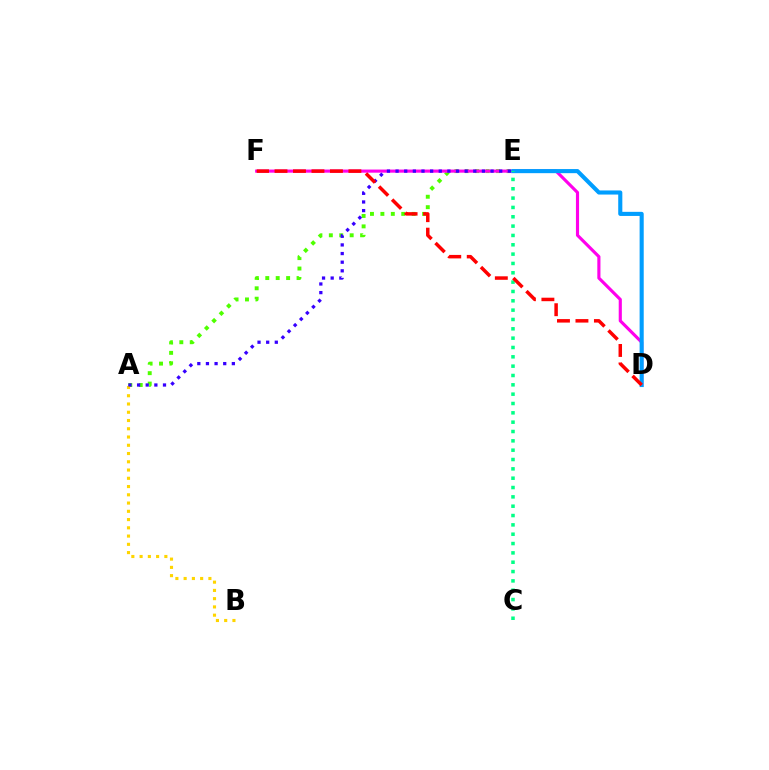{('A', 'E'): [{'color': '#4fff00', 'line_style': 'dotted', 'thickness': 2.83}, {'color': '#3700ff', 'line_style': 'dotted', 'thickness': 2.35}], ('A', 'B'): [{'color': '#ffd500', 'line_style': 'dotted', 'thickness': 2.24}], ('D', 'F'): [{'color': '#ff00ed', 'line_style': 'solid', 'thickness': 2.25}, {'color': '#ff0000', 'line_style': 'dashed', 'thickness': 2.51}], ('D', 'E'): [{'color': '#009eff', 'line_style': 'solid', 'thickness': 2.96}], ('C', 'E'): [{'color': '#00ff86', 'line_style': 'dotted', 'thickness': 2.54}]}